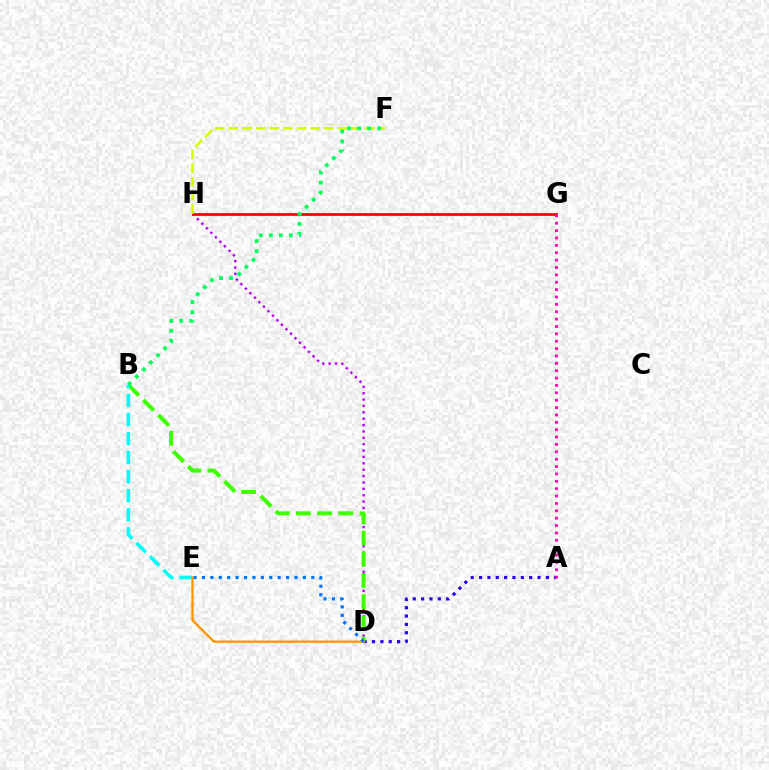{('D', 'H'): [{'color': '#b900ff', 'line_style': 'dotted', 'thickness': 1.73}], ('G', 'H'): [{'color': '#ff0000', 'line_style': 'solid', 'thickness': 1.97}], ('A', 'D'): [{'color': '#2500ff', 'line_style': 'dotted', 'thickness': 2.27}], ('B', 'D'): [{'color': '#3dff00', 'line_style': 'dashed', 'thickness': 2.88}], ('F', 'H'): [{'color': '#d1ff00', 'line_style': 'dashed', 'thickness': 1.85}], ('B', 'E'): [{'color': '#00fff6', 'line_style': 'dashed', 'thickness': 2.59}], ('B', 'F'): [{'color': '#00ff5c', 'line_style': 'dotted', 'thickness': 2.72}], ('A', 'G'): [{'color': '#ff00ac', 'line_style': 'dotted', 'thickness': 2.0}], ('D', 'E'): [{'color': '#ff9400', 'line_style': 'solid', 'thickness': 1.67}, {'color': '#0074ff', 'line_style': 'dotted', 'thickness': 2.28}]}